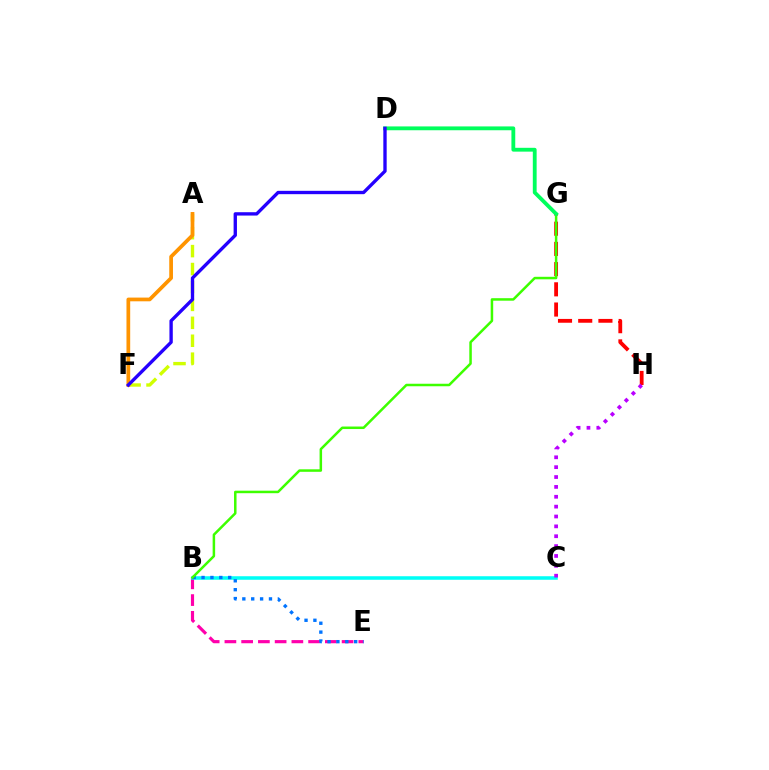{('B', 'E'): [{'color': '#ff00ac', 'line_style': 'dashed', 'thickness': 2.27}, {'color': '#0074ff', 'line_style': 'dotted', 'thickness': 2.41}], ('B', 'C'): [{'color': '#00fff6', 'line_style': 'solid', 'thickness': 2.55}], ('A', 'F'): [{'color': '#d1ff00', 'line_style': 'dashed', 'thickness': 2.44}, {'color': '#ff9400', 'line_style': 'solid', 'thickness': 2.68}], ('G', 'H'): [{'color': '#ff0000', 'line_style': 'dashed', 'thickness': 2.74}], ('B', 'G'): [{'color': '#3dff00', 'line_style': 'solid', 'thickness': 1.81}], ('D', 'G'): [{'color': '#00ff5c', 'line_style': 'solid', 'thickness': 2.76}], ('D', 'F'): [{'color': '#2500ff', 'line_style': 'solid', 'thickness': 2.41}], ('C', 'H'): [{'color': '#b900ff', 'line_style': 'dotted', 'thickness': 2.68}]}